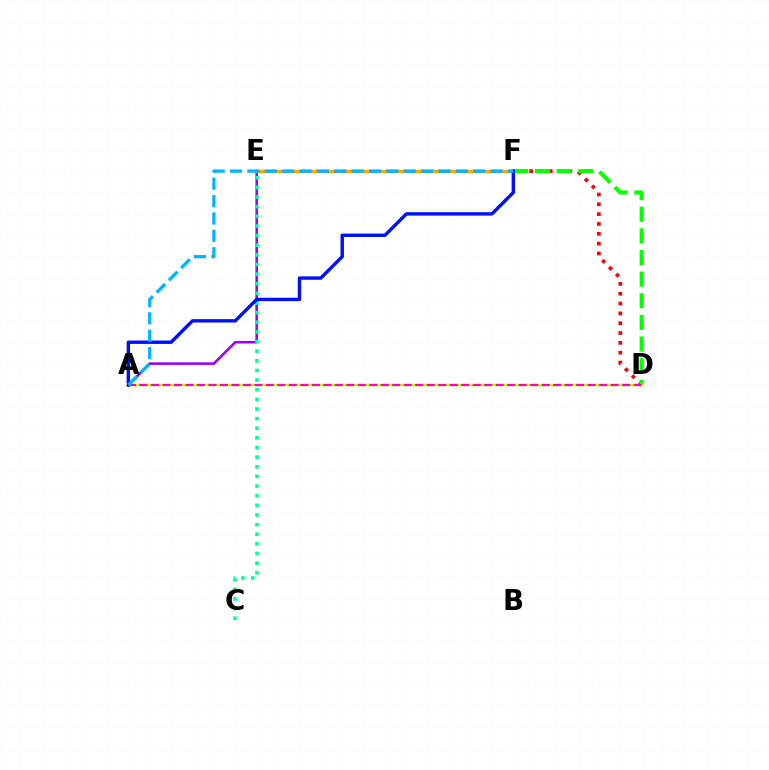{('D', 'F'): [{'color': '#ff0000', 'line_style': 'dotted', 'thickness': 2.67}, {'color': '#08ff00', 'line_style': 'dashed', 'thickness': 2.94}], ('A', 'E'): [{'color': '#9b00ff', 'line_style': 'solid', 'thickness': 1.86}], ('A', 'D'): [{'color': '#b3ff00', 'line_style': 'solid', 'thickness': 1.79}, {'color': '#ff00bd', 'line_style': 'dashed', 'thickness': 1.56}], ('E', 'F'): [{'color': '#ffa500', 'line_style': 'solid', 'thickness': 2.51}], ('C', 'E'): [{'color': '#00ff9d', 'line_style': 'dotted', 'thickness': 2.62}], ('A', 'F'): [{'color': '#0010ff', 'line_style': 'solid', 'thickness': 2.45}, {'color': '#00b5ff', 'line_style': 'dashed', 'thickness': 2.36}]}